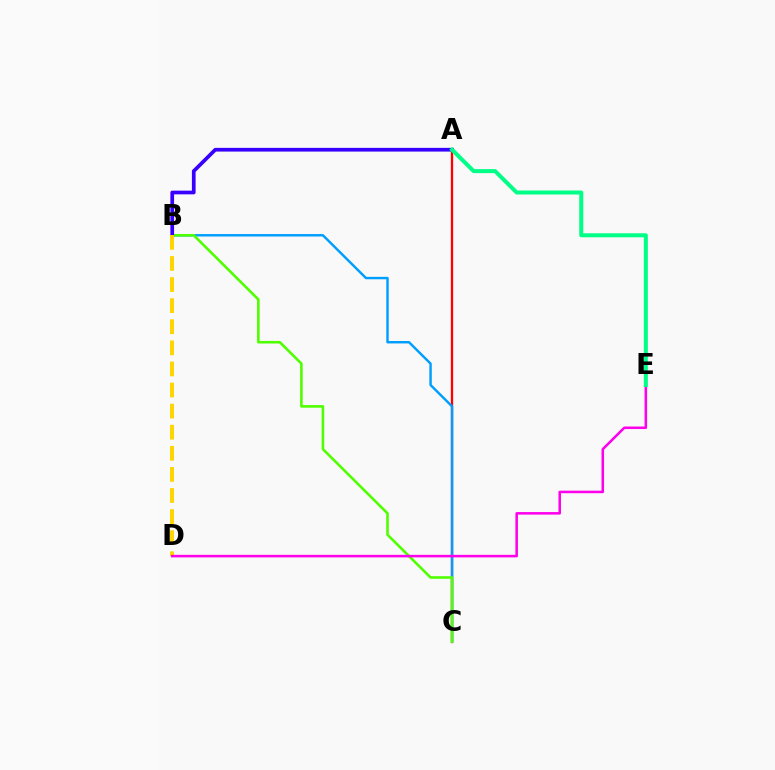{('A', 'C'): [{'color': '#ff0000', 'line_style': 'solid', 'thickness': 1.65}], ('B', 'C'): [{'color': '#009eff', 'line_style': 'solid', 'thickness': 1.76}, {'color': '#4fff00', 'line_style': 'solid', 'thickness': 1.87}], ('A', 'B'): [{'color': '#3700ff', 'line_style': 'solid', 'thickness': 2.67}], ('B', 'D'): [{'color': '#ffd500', 'line_style': 'dashed', 'thickness': 2.87}], ('D', 'E'): [{'color': '#ff00ed', 'line_style': 'solid', 'thickness': 1.83}], ('A', 'E'): [{'color': '#00ff86', 'line_style': 'solid', 'thickness': 2.89}]}